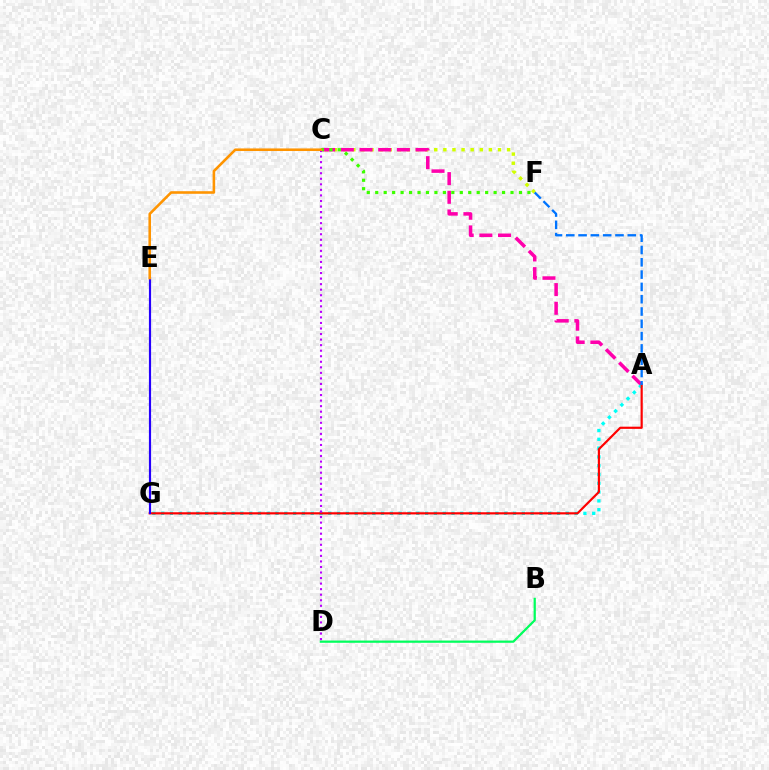{('B', 'D'): [{'color': '#00ff5c', 'line_style': 'solid', 'thickness': 1.62}], ('C', 'F'): [{'color': '#d1ff00', 'line_style': 'dotted', 'thickness': 2.47}, {'color': '#3dff00', 'line_style': 'dotted', 'thickness': 2.3}], ('A', 'C'): [{'color': '#ff00ac', 'line_style': 'dashed', 'thickness': 2.54}], ('A', 'G'): [{'color': '#00fff6', 'line_style': 'dotted', 'thickness': 2.39}, {'color': '#ff0000', 'line_style': 'solid', 'thickness': 1.57}], ('C', 'D'): [{'color': '#b900ff', 'line_style': 'dotted', 'thickness': 1.51}], ('E', 'G'): [{'color': '#2500ff', 'line_style': 'solid', 'thickness': 1.57}], ('C', 'E'): [{'color': '#ff9400', 'line_style': 'solid', 'thickness': 1.86}], ('A', 'F'): [{'color': '#0074ff', 'line_style': 'dashed', 'thickness': 1.67}]}